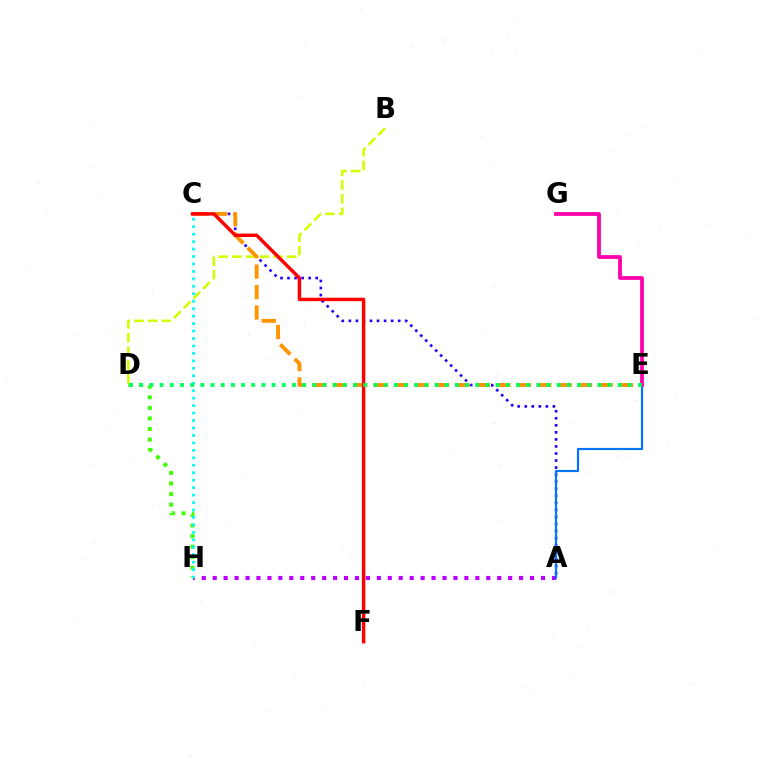{('A', 'H'): [{'color': '#b900ff', 'line_style': 'dotted', 'thickness': 2.97}], ('D', 'H'): [{'color': '#3dff00', 'line_style': 'dotted', 'thickness': 2.87}], ('A', 'C'): [{'color': '#2500ff', 'line_style': 'dotted', 'thickness': 1.91}], ('B', 'D'): [{'color': '#d1ff00', 'line_style': 'dashed', 'thickness': 1.86}], ('A', 'E'): [{'color': '#0074ff', 'line_style': 'solid', 'thickness': 1.56}], ('C', 'E'): [{'color': '#ff9400', 'line_style': 'dashed', 'thickness': 2.78}], ('C', 'H'): [{'color': '#00fff6', 'line_style': 'dotted', 'thickness': 2.03}], ('E', 'G'): [{'color': '#ff00ac', 'line_style': 'solid', 'thickness': 2.72}], ('C', 'F'): [{'color': '#ff0000', 'line_style': 'solid', 'thickness': 2.48}], ('D', 'E'): [{'color': '#00ff5c', 'line_style': 'dotted', 'thickness': 2.77}]}